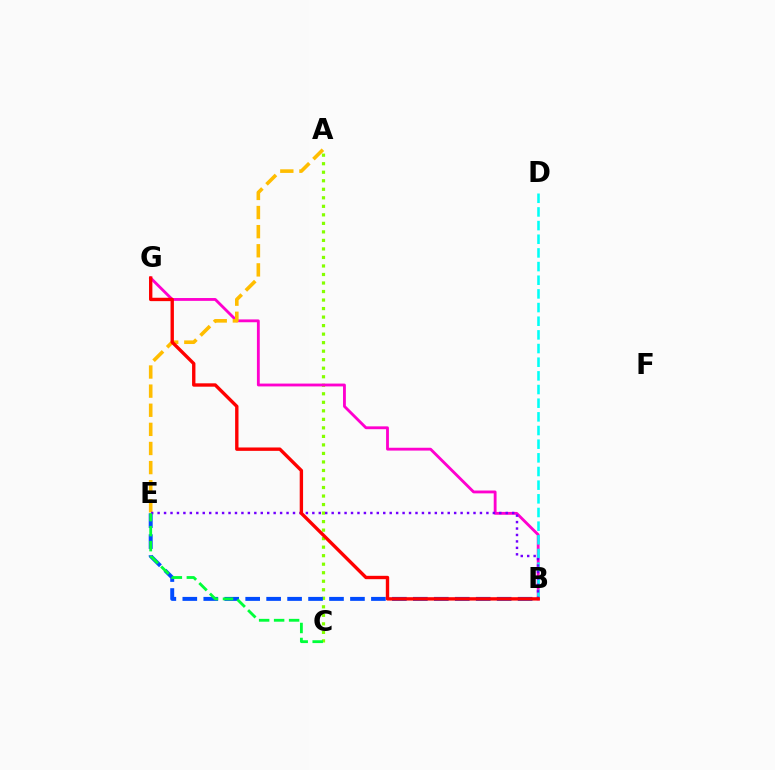{('A', 'C'): [{'color': '#84ff00', 'line_style': 'dotted', 'thickness': 2.32}], ('B', 'G'): [{'color': '#ff00cf', 'line_style': 'solid', 'thickness': 2.04}, {'color': '#ff0000', 'line_style': 'solid', 'thickness': 2.43}], ('B', 'D'): [{'color': '#00fff6', 'line_style': 'dashed', 'thickness': 1.86}], ('A', 'E'): [{'color': '#ffbd00', 'line_style': 'dashed', 'thickness': 2.6}], ('B', 'E'): [{'color': '#004bff', 'line_style': 'dashed', 'thickness': 2.85}, {'color': '#7200ff', 'line_style': 'dotted', 'thickness': 1.75}], ('C', 'E'): [{'color': '#00ff39', 'line_style': 'dashed', 'thickness': 2.04}]}